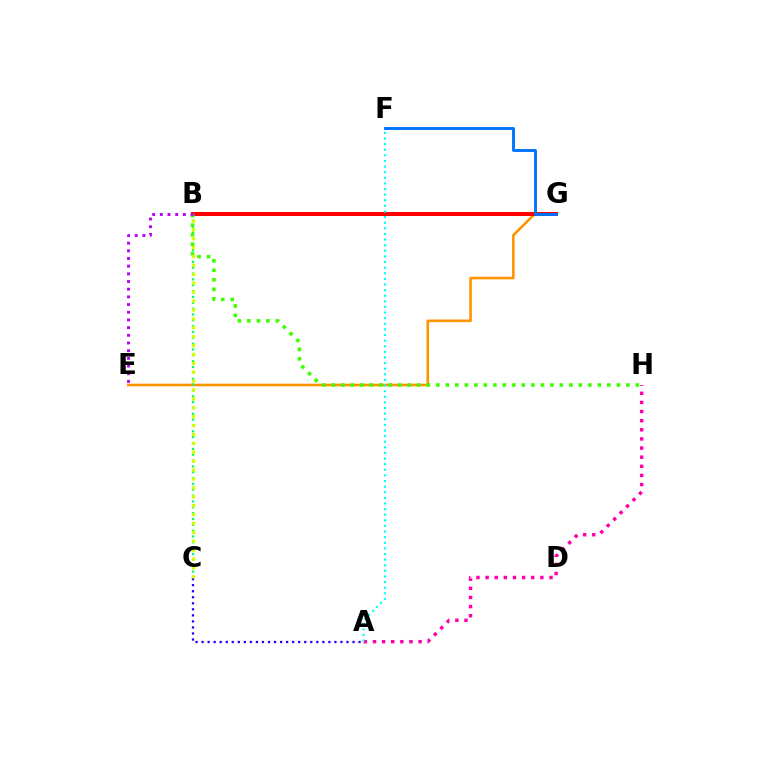{('A', 'C'): [{'color': '#2500ff', 'line_style': 'dotted', 'thickness': 1.64}], ('A', 'H'): [{'color': '#ff00ac', 'line_style': 'dotted', 'thickness': 2.48}], ('E', 'G'): [{'color': '#ff9400', 'line_style': 'solid', 'thickness': 1.88}], ('B', 'C'): [{'color': '#00ff5c', 'line_style': 'dotted', 'thickness': 1.59}, {'color': '#d1ff00', 'line_style': 'dotted', 'thickness': 2.42}], ('B', 'G'): [{'color': '#ff0000', 'line_style': 'solid', 'thickness': 2.88}], ('B', 'H'): [{'color': '#3dff00', 'line_style': 'dotted', 'thickness': 2.58}], ('B', 'E'): [{'color': '#b900ff', 'line_style': 'dotted', 'thickness': 2.09}], ('F', 'G'): [{'color': '#0074ff', 'line_style': 'solid', 'thickness': 2.09}], ('A', 'F'): [{'color': '#00fff6', 'line_style': 'dotted', 'thickness': 1.53}]}